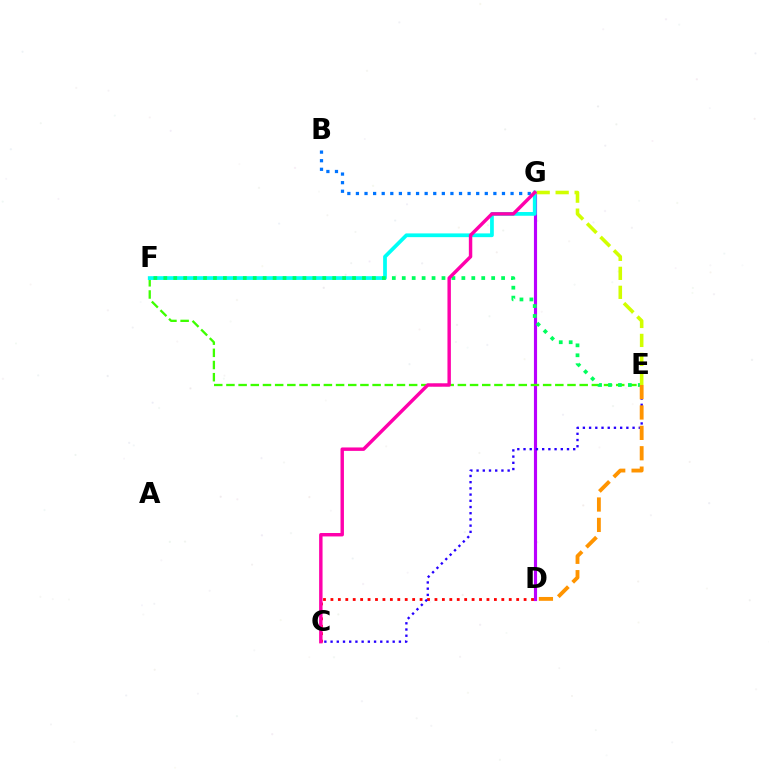{('D', 'G'): [{'color': '#b900ff', 'line_style': 'solid', 'thickness': 2.26}], ('E', 'F'): [{'color': '#3dff00', 'line_style': 'dashed', 'thickness': 1.65}, {'color': '#00ff5c', 'line_style': 'dotted', 'thickness': 2.7}], ('F', 'G'): [{'color': '#00fff6', 'line_style': 'solid', 'thickness': 2.69}], ('B', 'G'): [{'color': '#0074ff', 'line_style': 'dotted', 'thickness': 2.33}], ('C', 'D'): [{'color': '#ff0000', 'line_style': 'dotted', 'thickness': 2.02}], ('C', 'E'): [{'color': '#2500ff', 'line_style': 'dotted', 'thickness': 1.69}], ('E', 'G'): [{'color': '#d1ff00', 'line_style': 'dashed', 'thickness': 2.58}], ('C', 'G'): [{'color': '#ff00ac', 'line_style': 'solid', 'thickness': 2.47}], ('D', 'E'): [{'color': '#ff9400', 'line_style': 'dashed', 'thickness': 2.77}]}